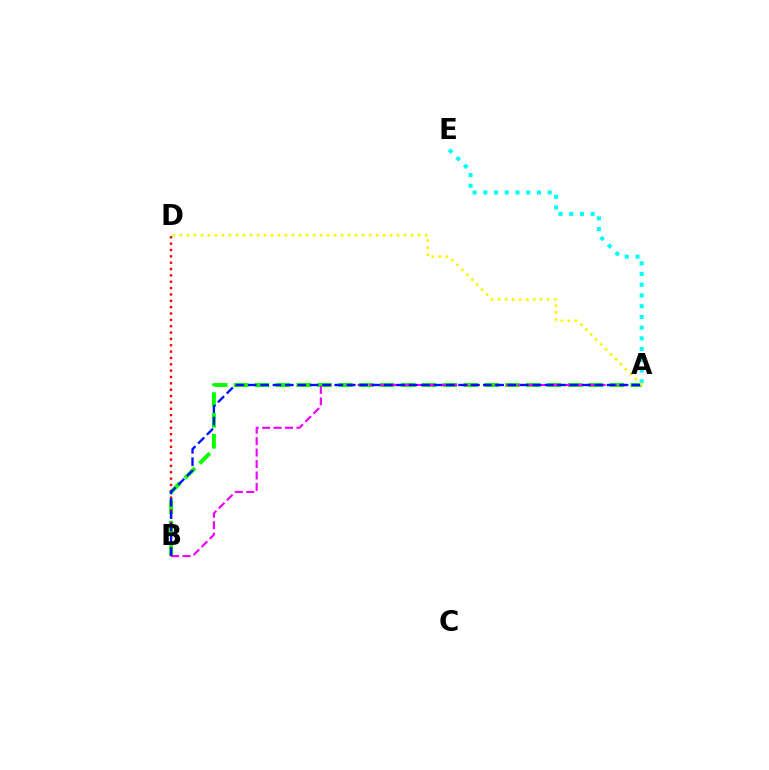{('A', 'E'): [{'color': '#00fff6', 'line_style': 'dotted', 'thickness': 2.92}], ('A', 'B'): [{'color': '#08ff00', 'line_style': 'dashed', 'thickness': 2.84}, {'color': '#ee00ff', 'line_style': 'dashed', 'thickness': 1.55}, {'color': '#0010ff', 'line_style': 'dashed', 'thickness': 1.68}], ('A', 'D'): [{'color': '#fcf500', 'line_style': 'dotted', 'thickness': 1.9}], ('B', 'D'): [{'color': '#ff0000', 'line_style': 'dotted', 'thickness': 1.73}]}